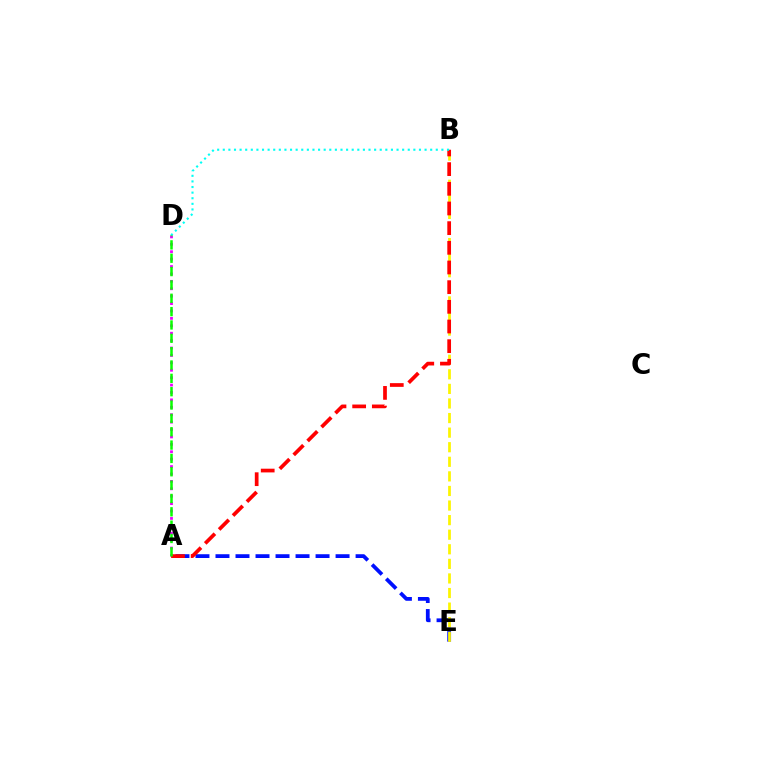{('A', 'E'): [{'color': '#0010ff', 'line_style': 'dashed', 'thickness': 2.72}], ('B', 'E'): [{'color': '#fcf500', 'line_style': 'dashed', 'thickness': 1.98}], ('A', 'D'): [{'color': '#ee00ff', 'line_style': 'dotted', 'thickness': 2.01}, {'color': '#08ff00', 'line_style': 'dashed', 'thickness': 1.81}], ('A', 'B'): [{'color': '#ff0000', 'line_style': 'dashed', 'thickness': 2.67}], ('B', 'D'): [{'color': '#00fff6', 'line_style': 'dotted', 'thickness': 1.52}]}